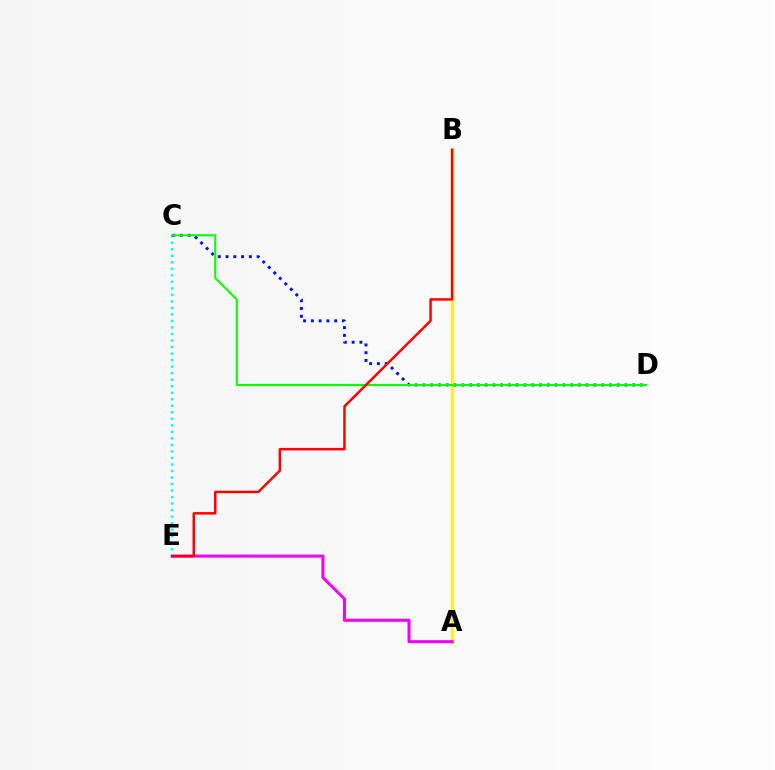{('A', 'B'): [{'color': '#fcf500', 'line_style': 'solid', 'thickness': 2.48}], ('A', 'E'): [{'color': '#ee00ff', 'line_style': 'solid', 'thickness': 2.19}], ('C', 'E'): [{'color': '#00fff6', 'line_style': 'dotted', 'thickness': 1.77}], ('C', 'D'): [{'color': '#0010ff', 'line_style': 'dotted', 'thickness': 2.11}, {'color': '#08ff00', 'line_style': 'solid', 'thickness': 1.51}], ('B', 'E'): [{'color': '#ff0000', 'line_style': 'solid', 'thickness': 1.78}]}